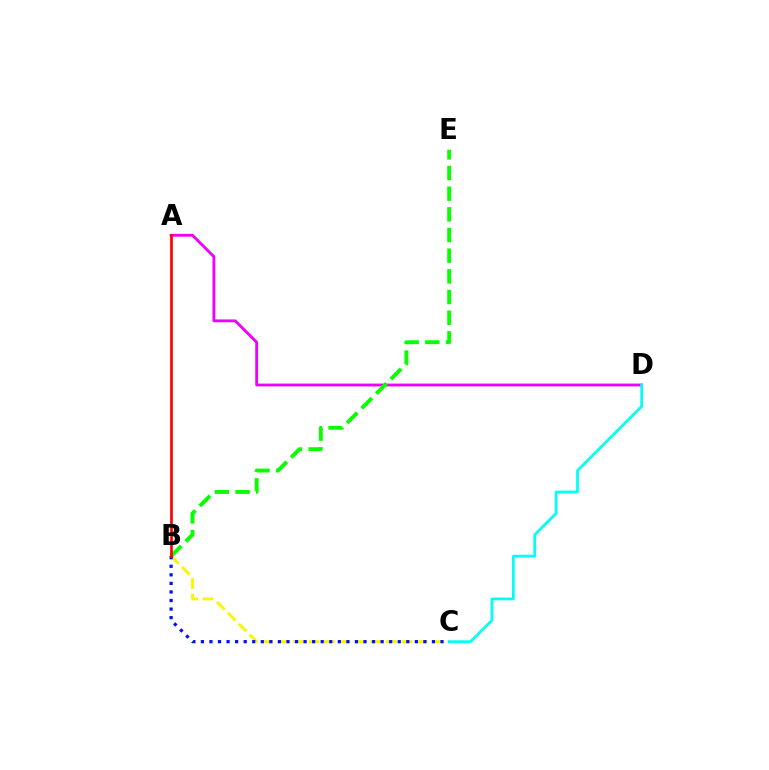{('A', 'D'): [{'color': '#ee00ff', 'line_style': 'solid', 'thickness': 2.04}], ('B', 'C'): [{'color': '#fcf500', 'line_style': 'dashed', 'thickness': 2.1}, {'color': '#0010ff', 'line_style': 'dotted', 'thickness': 2.33}], ('B', 'E'): [{'color': '#08ff00', 'line_style': 'dashed', 'thickness': 2.81}], ('A', 'B'): [{'color': '#ff0000', 'line_style': 'solid', 'thickness': 1.93}], ('C', 'D'): [{'color': '#00fff6', 'line_style': 'solid', 'thickness': 1.97}]}